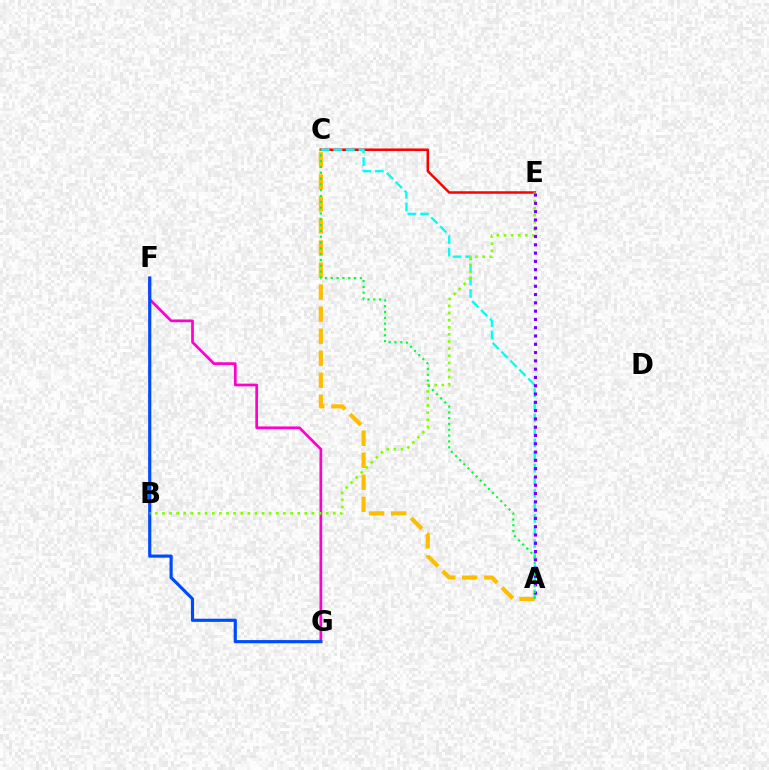{('C', 'E'): [{'color': '#ff0000', 'line_style': 'solid', 'thickness': 1.8}], ('F', 'G'): [{'color': '#ff00cf', 'line_style': 'solid', 'thickness': 1.94}, {'color': '#004bff', 'line_style': 'solid', 'thickness': 2.28}], ('A', 'C'): [{'color': '#00fff6', 'line_style': 'dashed', 'thickness': 1.71}, {'color': '#ffbd00', 'line_style': 'dashed', 'thickness': 2.99}, {'color': '#00ff39', 'line_style': 'dotted', 'thickness': 1.58}], ('B', 'E'): [{'color': '#84ff00', 'line_style': 'dotted', 'thickness': 1.93}], ('A', 'E'): [{'color': '#7200ff', 'line_style': 'dotted', 'thickness': 2.25}]}